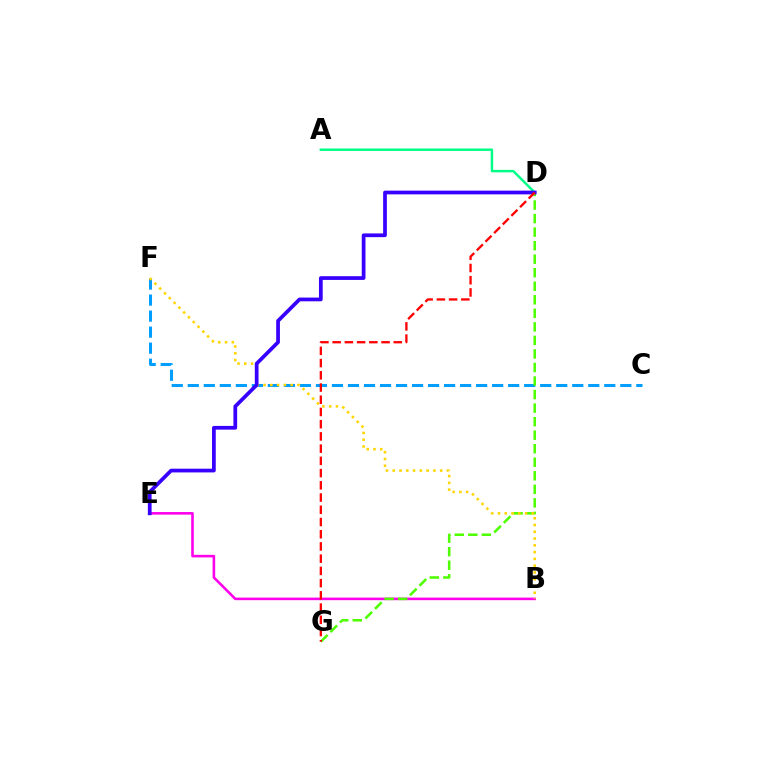{('B', 'E'): [{'color': '#ff00ed', 'line_style': 'solid', 'thickness': 1.86}], ('C', 'F'): [{'color': '#009eff', 'line_style': 'dashed', 'thickness': 2.18}], ('A', 'D'): [{'color': '#00ff86', 'line_style': 'solid', 'thickness': 1.77}], ('D', 'G'): [{'color': '#4fff00', 'line_style': 'dashed', 'thickness': 1.84}, {'color': '#ff0000', 'line_style': 'dashed', 'thickness': 1.66}], ('B', 'F'): [{'color': '#ffd500', 'line_style': 'dotted', 'thickness': 1.84}], ('D', 'E'): [{'color': '#3700ff', 'line_style': 'solid', 'thickness': 2.69}]}